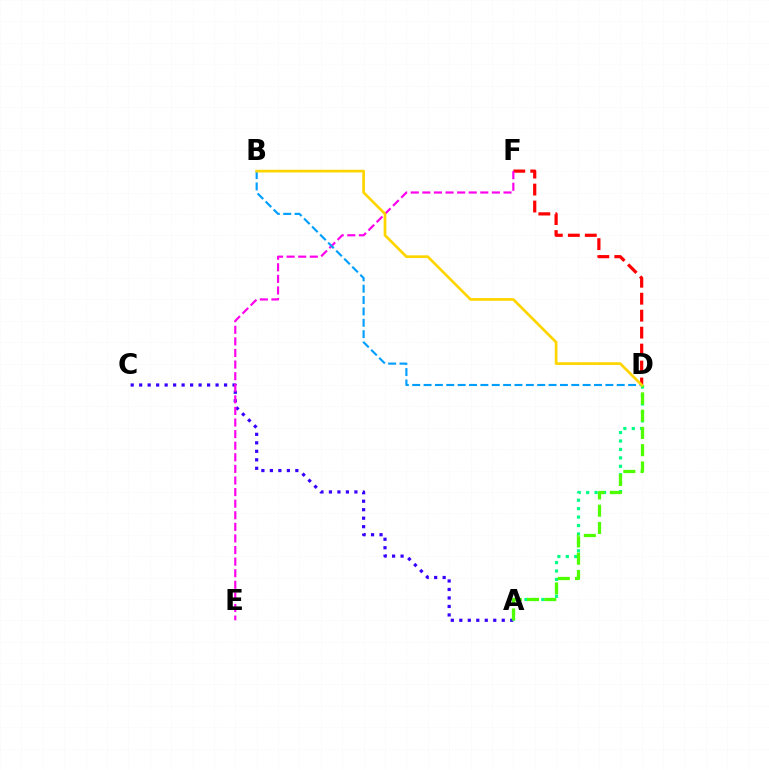{('D', 'F'): [{'color': '#ff0000', 'line_style': 'dashed', 'thickness': 2.3}], ('A', 'C'): [{'color': '#3700ff', 'line_style': 'dotted', 'thickness': 2.31}], ('E', 'F'): [{'color': '#ff00ed', 'line_style': 'dashed', 'thickness': 1.57}], ('A', 'D'): [{'color': '#00ff86', 'line_style': 'dotted', 'thickness': 2.29}, {'color': '#4fff00', 'line_style': 'dashed', 'thickness': 2.34}], ('B', 'D'): [{'color': '#009eff', 'line_style': 'dashed', 'thickness': 1.54}, {'color': '#ffd500', 'line_style': 'solid', 'thickness': 1.96}]}